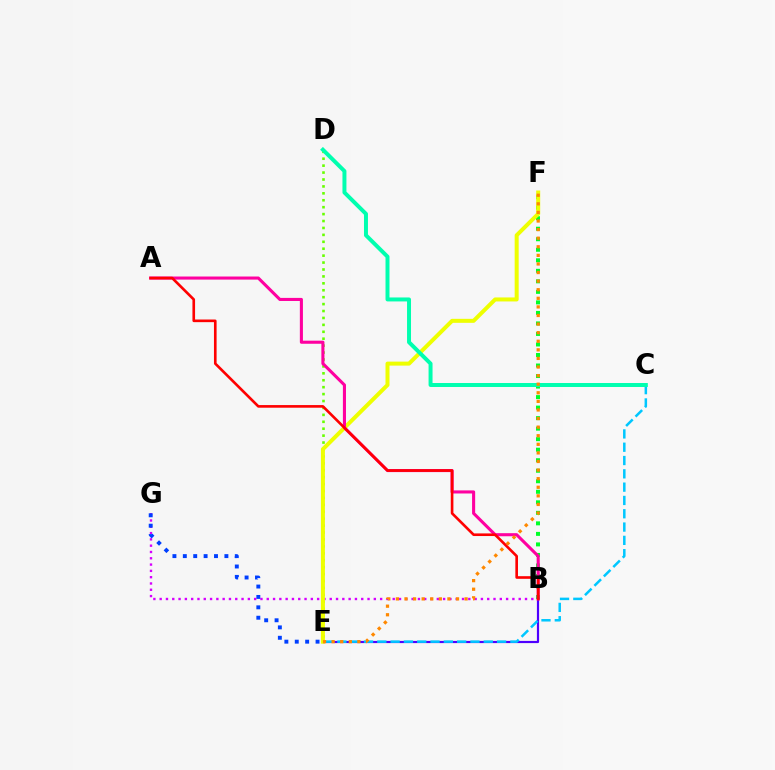{('B', 'F'): [{'color': '#00ff27', 'line_style': 'dotted', 'thickness': 2.86}], ('B', 'E'): [{'color': '#4f00ff', 'line_style': 'solid', 'thickness': 1.58}], ('B', 'G'): [{'color': '#d600ff', 'line_style': 'dotted', 'thickness': 1.71}], ('C', 'E'): [{'color': '#00c7ff', 'line_style': 'dashed', 'thickness': 1.81}], ('E', 'G'): [{'color': '#003fff', 'line_style': 'dotted', 'thickness': 2.82}], ('D', 'E'): [{'color': '#66ff00', 'line_style': 'dotted', 'thickness': 1.88}], ('E', 'F'): [{'color': '#eeff00', 'line_style': 'solid', 'thickness': 2.88}, {'color': '#ff8800', 'line_style': 'dotted', 'thickness': 2.33}], ('A', 'B'): [{'color': '#ff00a0', 'line_style': 'solid', 'thickness': 2.22}, {'color': '#ff0000', 'line_style': 'solid', 'thickness': 1.9}], ('C', 'D'): [{'color': '#00ffaf', 'line_style': 'solid', 'thickness': 2.86}]}